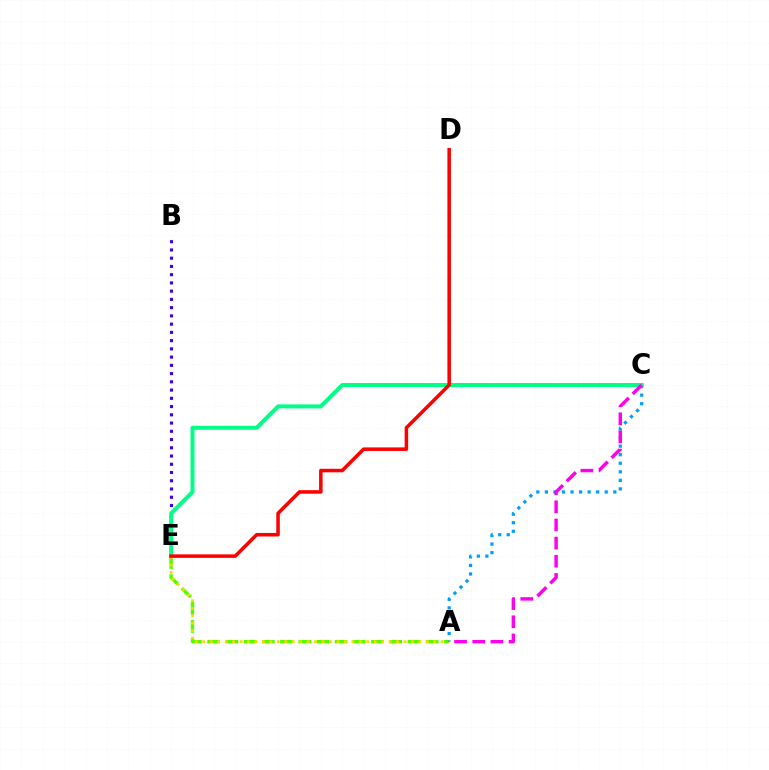{('A', 'E'): [{'color': '#4fff00', 'line_style': 'dashed', 'thickness': 2.47}, {'color': '#ffd500', 'line_style': 'dotted', 'thickness': 2.02}], ('A', 'C'): [{'color': '#009eff', 'line_style': 'dotted', 'thickness': 2.32}, {'color': '#ff00ed', 'line_style': 'dashed', 'thickness': 2.47}], ('B', 'E'): [{'color': '#3700ff', 'line_style': 'dotted', 'thickness': 2.24}], ('C', 'E'): [{'color': '#00ff86', 'line_style': 'solid', 'thickness': 2.87}], ('D', 'E'): [{'color': '#ff0000', 'line_style': 'solid', 'thickness': 2.54}]}